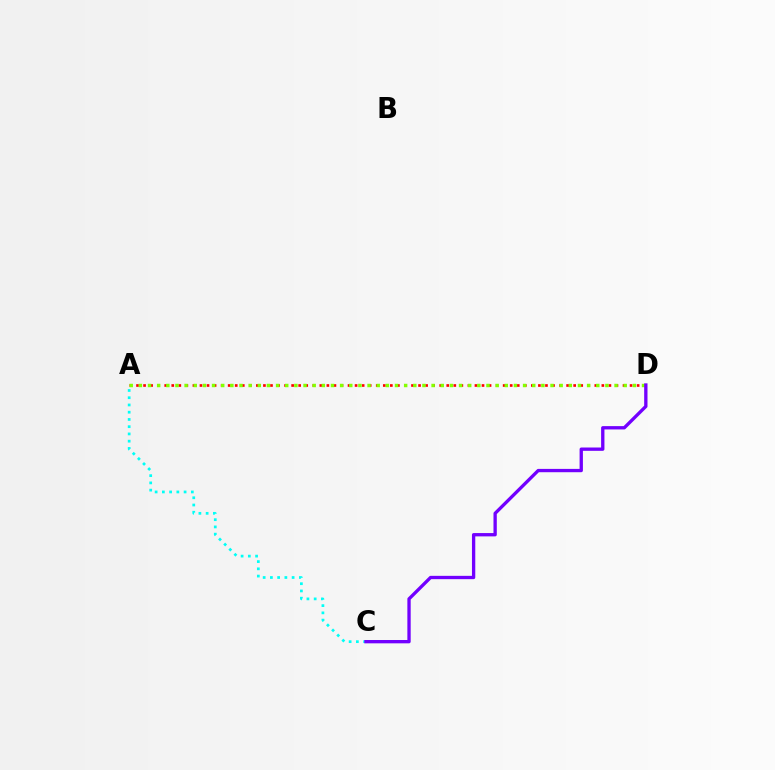{('A', 'C'): [{'color': '#00fff6', 'line_style': 'dotted', 'thickness': 1.97}], ('A', 'D'): [{'color': '#ff0000', 'line_style': 'dotted', 'thickness': 1.92}, {'color': '#84ff00', 'line_style': 'dotted', 'thickness': 2.49}], ('C', 'D'): [{'color': '#7200ff', 'line_style': 'solid', 'thickness': 2.39}]}